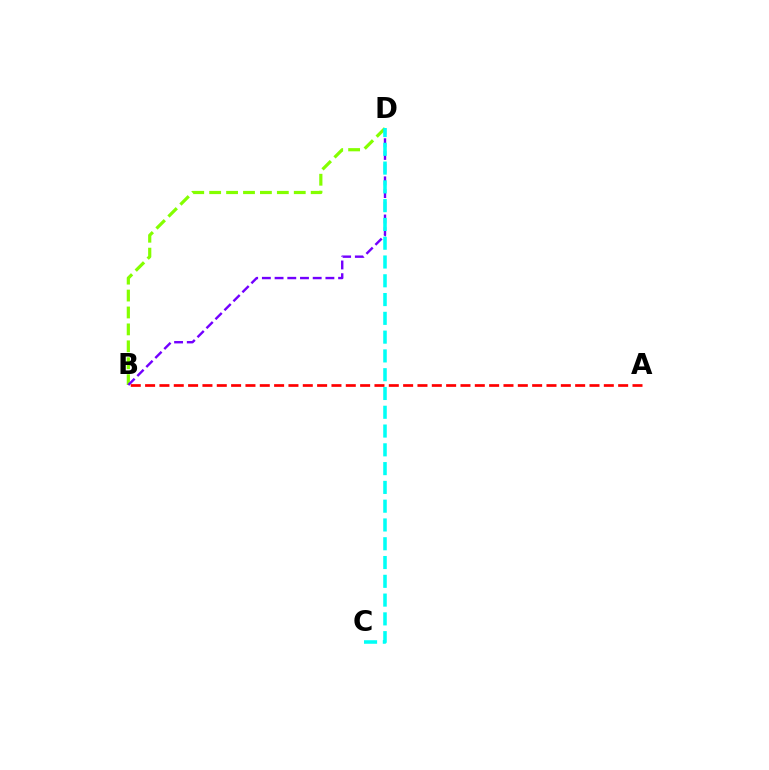{('B', 'D'): [{'color': '#84ff00', 'line_style': 'dashed', 'thickness': 2.3}, {'color': '#7200ff', 'line_style': 'dashed', 'thickness': 1.73}], ('C', 'D'): [{'color': '#00fff6', 'line_style': 'dashed', 'thickness': 2.55}], ('A', 'B'): [{'color': '#ff0000', 'line_style': 'dashed', 'thickness': 1.95}]}